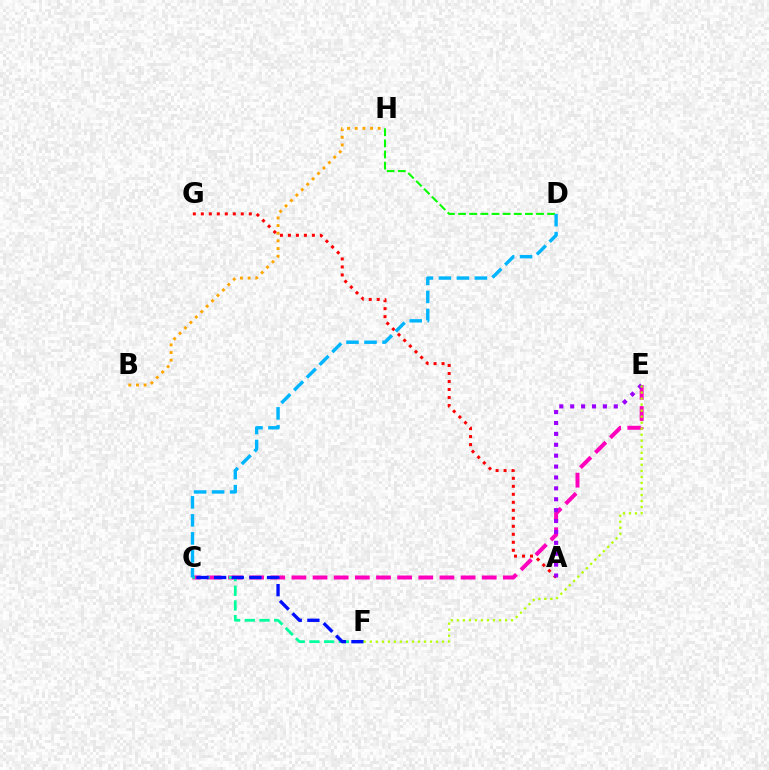{('A', 'G'): [{'color': '#ff0000', 'line_style': 'dotted', 'thickness': 2.17}], ('D', 'H'): [{'color': '#08ff00', 'line_style': 'dashed', 'thickness': 1.51}], ('C', 'E'): [{'color': '#ff00bd', 'line_style': 'dashed', 'thickness': 2.87}], ('C', 'F'): [{'color': '#00ff9d', 'line_style': 'dashed', 'thickness': 2.0}, {'color': '#0010ff', 'line_style': 'dashed', 'thickness': 2.4}], ('A', 'E'): [{'color': '#9b00ff', 'line_style': 'dotted', 'thickness': 2.96}], ('C', 'D'): [{'color': '#00b5ff', 'line_style': 'dashed', 'thickness': 2.45}], ('E', 'F'): [{'color': '#b3ff00', 'line_style': 'dotted', 'thickness': 1.64}], ('B', 'H'): [{'color': '#ffa500', 'line_style': 'dotted', 'thickness': 2.08}]}